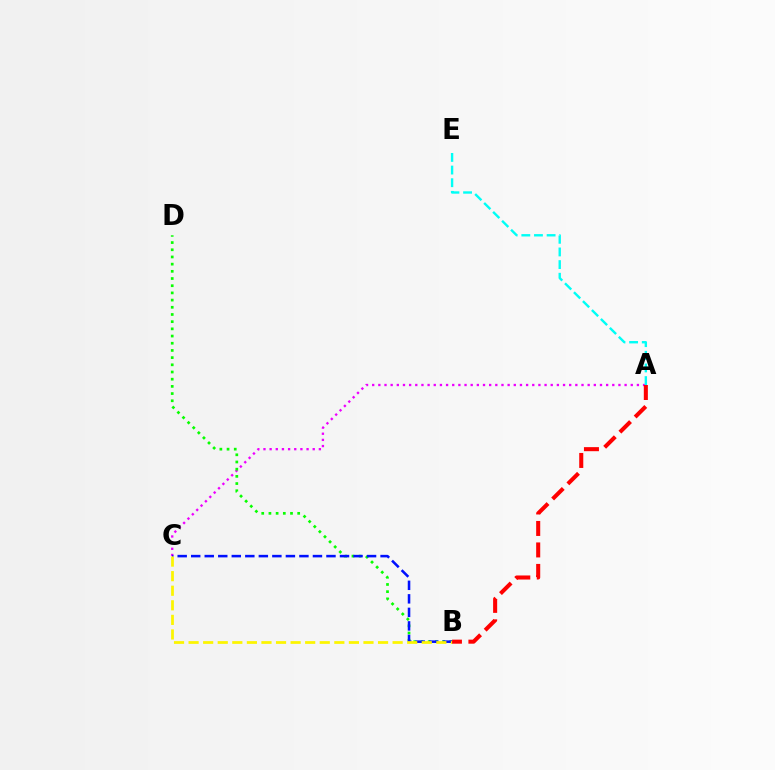{('A', 'C'): [{'color': '#ee00ff', 'line_style': 'dotted', 'thickness': 1.67}], ('B', 'D'): [{'color': '#08ff00', 'line_style': 'dotted', 'thickness': 1.95}], ('B', 'C'): [{'color': '#0010ff', 'line_style': 'dashed', 'thickness': 1.84}, {'color': '#fcf500', 'line_style': 'dashed', 'thickness': 1.98}], ('A', 'E'): [{'color': '#00fff6', 'line_style': 'dashed', 'thickness': 1.72}], ('A', 'B'): [{'color': '#ff0000', 'line_style': 'dashed', 'thickness': 2.92}]}